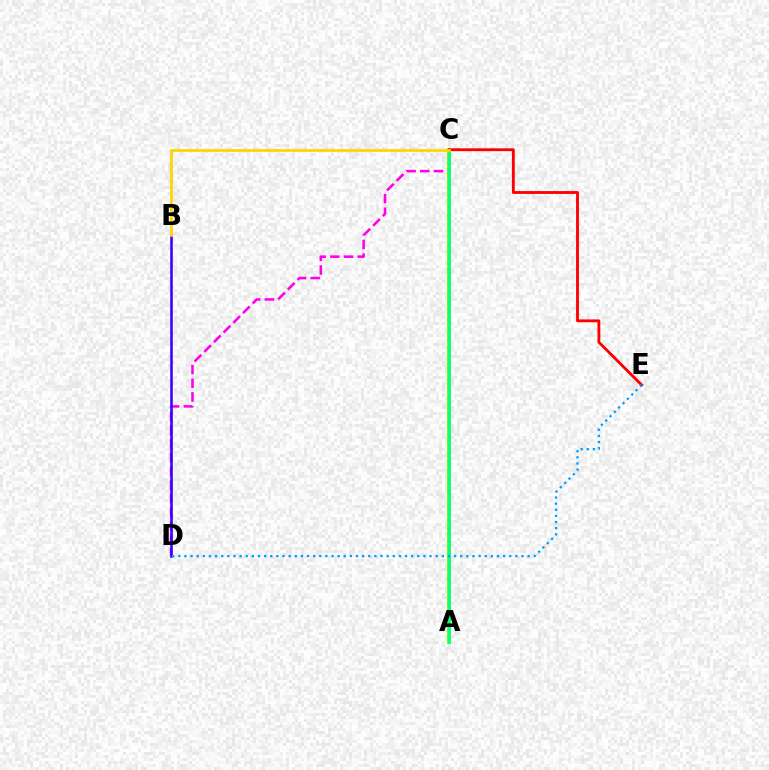{('C', 'D'): [{'color': '#ff00ed', 'line_style': 'dashed', 'thickness': 1.86}], ('A', 'C'): [{'color': '#4fff00', 'line_style': 'solid', 'thickness': 2.68}, {'color': '#00ff86', 'line_style': 'solid', 'thickness': 1.82}], ('B', 'D'): [{'color': '#3700ff', 'line_style': 'solid', 'thickness': 1.84}], ('C', 'E'): [{'color': '#ff0000', 'line_style': 'solid', 'thickness': 2.05}], ('B', 'C'): [{'color': '#ffd500', 'line_style': 'solid', 'thickness': 1.96}], ('D', 'E'): [{'color': '#009eff', 'line_style': 'dotted', 'thickness': 1.67}]}